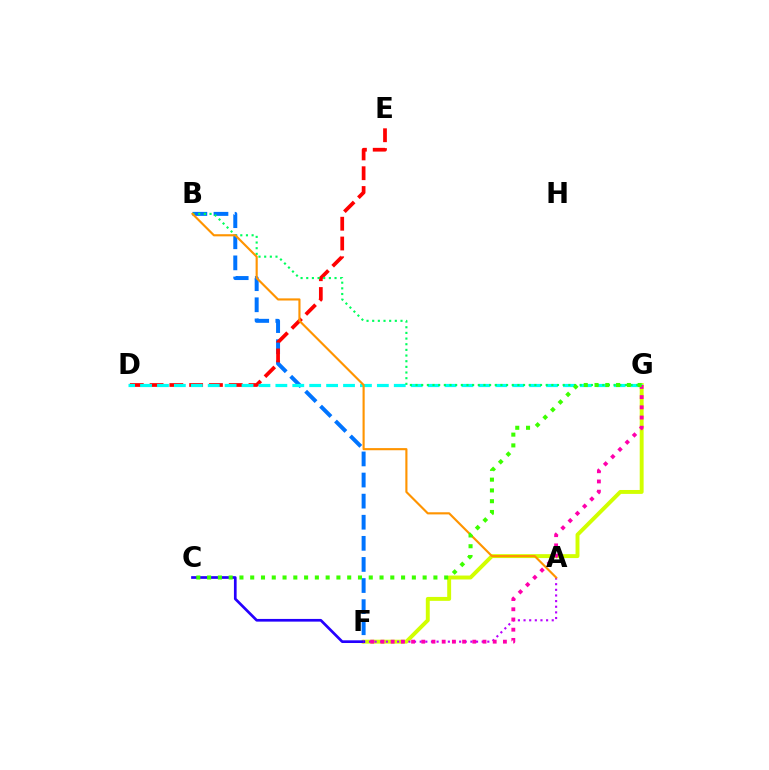{('B', 'F'): [{'color': '#0074ff', 'line_style': 'dashed', 'thickness': 2.87}], ('F', 'G'): [{'color': '#d1ff00', 'line_style': 'solid', 'thickness': 2.82}, {'color': '#ff00ac', 'line_style': 'dotted', 'thickness': 2.77}], ('D', 'E'): [{'color': '#ff0000', 'line_style': 'dashed', 'thickness': 2.69}], ('D', 'G'): [{'color': '#00fff6', 'line_style': 'dashed', 'thickness': 2.3}], ('A', 'F'): [{'color': '#b900ff', 'line_style': 'dotted', 'thickness': 1.53}], ('B', 'G'): [{'color': '#00ff5c', 'line_style': 'dotted', 'thickness': 1.54}], ('C', 'F'): [{'color': '#2500ff', 'line_style': 'solid', 'thickness': 1.94}], ('A', 'B'): [{'color': '#ff9400', 'line_style': 'solid', 'thickness': 1.54}], ('C', 'G'): [{'color': '#3dff00', 'line_style': 'dotted', 'thickness': 2.93}]}